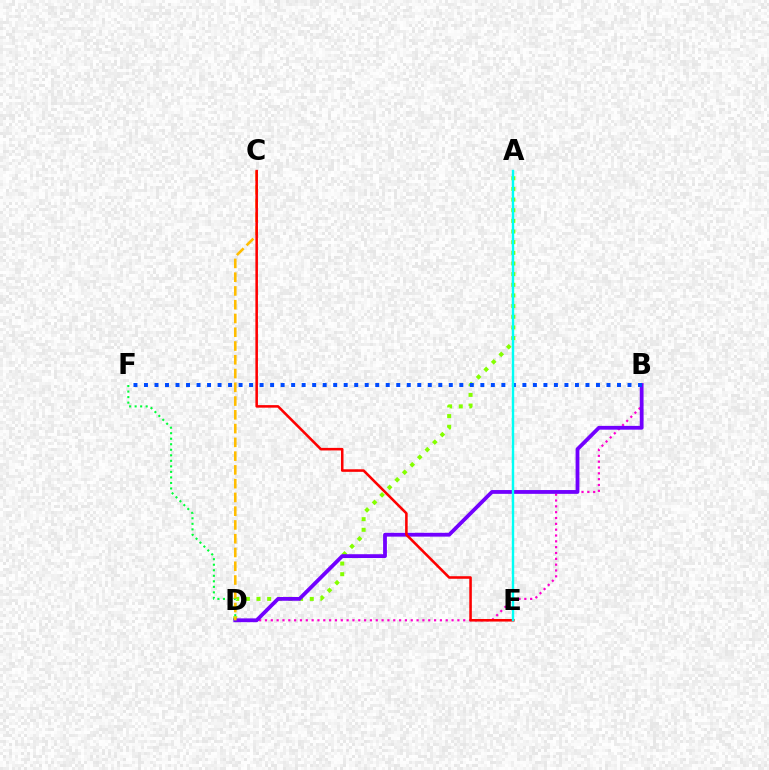{('A', 'D'): [{'color': '#84ff00', 'line_style': 'dotted', 'thickness': 2.89}], ('B', 'D'): [{'color': '#ff00cf', 'line_style': 'dotted', 'thickness': 1.58}, {'color': '#7200ff', 'line_style': 'solid', 'thickness': 2.73}], ('B', 'F'): [{'color': '#004bff', 'line_style': 'dotted', 'thickness': 2.86}], ('D', 'F'): [{'color': '#00ff39', 'line_style': 'dotted', 'thickness': 1.5}], ('C', 'D'): [{'color': '#ffbd00', 'line_style': 'dashed', 'thickness': 1.87}], ('C', 'E'): [{'color': '#ff0000', 'line_style': 'solid', 'thickness': 1.84}], ('A', 'E'): [{'color': '#00fff6', 'line_style': 'solid', 'thickness': 1.73}]}